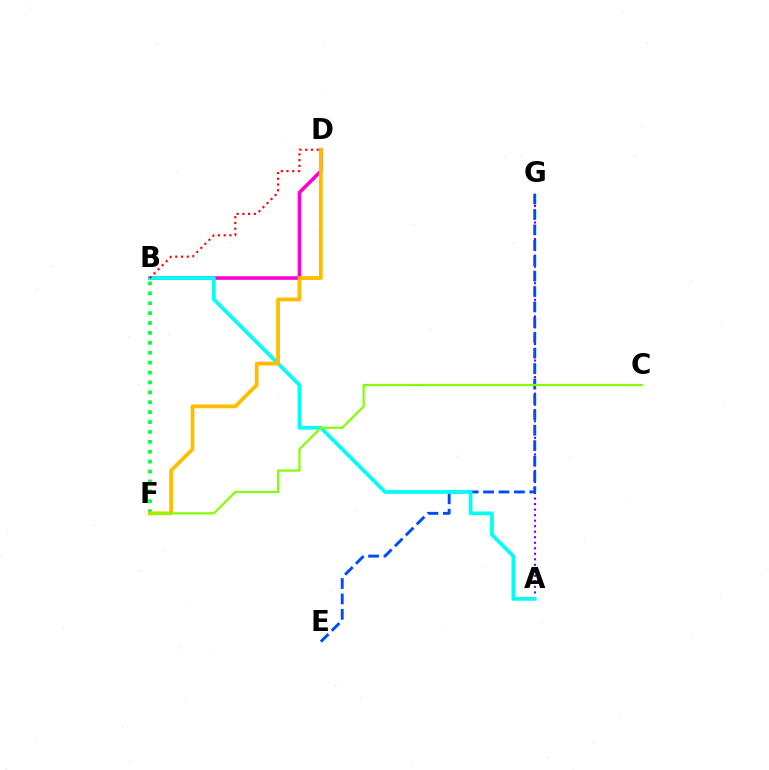{('B', 'F'): [{'color': '#00ff39', 'line_style': 'dotted', 'thickness': 2.69}], ('B', 'D'): [{'color': '#ff00cf', 'line_style': 'solid', 'thickness': 2.57}, {'color': '#ff0000', 'line_style': 'dotted', 'thickness': 1.56}], ('A', 'G'): [{'color': '#7200ff', 'line_style': 'dotted', 'thickness': 1.5}], ('E', 'G'): [{'color': '#004bff', 'line_style': 'dashed', 'thickness': 2.09}], ('A', 'B'): [{'color': '#00fff6', 'line_style': 'solid', 'thickness': 2.68}], ('D', 'F'): [{'color': '#ffbd00', 'line_style': 'solid', 'thickness': 2.74}], ('C', 'F'): [{'color': '#84ff00', 'line_style': 'solid', 'thickness': 1.58}]}